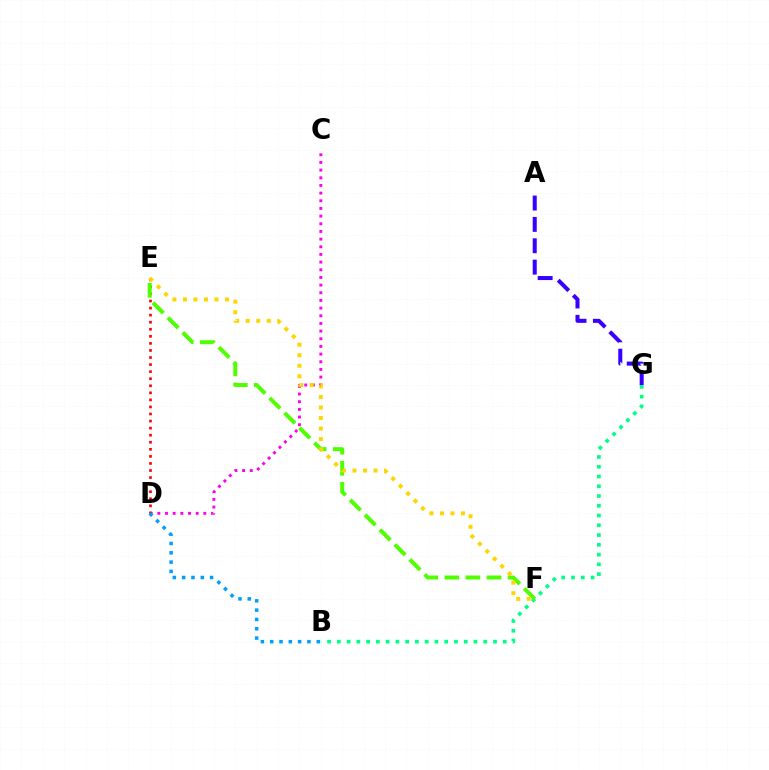{('C', 'D'): [{'color': '#ff00ed', 'line_style': 'dotted', 'thickness': 2.08}], ('D', 'E'): [{'color': '#ff0000', 'line_style': 'dotted', 'thickness': 1.92}], ('B', 'G'): [{'color': '#00ff86', 'line_style': 'dotted', 'thickness': 2.65}], ('A', 'G'): [{'color': '#3700ff', 'line_style': 'dashed', 'thickness': 2.9}], ('E', 'F'): [{'color': '#4fff00', 'line_style': 'dashed', 'thickness': 2.87}, {'color': '#ffd500', 'line_style': 'dotted', 'thickness': 2.86}], ('B', 'D'): [{'color': '#009eff', 'line_style': 'dotted', 'thickness': 2.53}]}